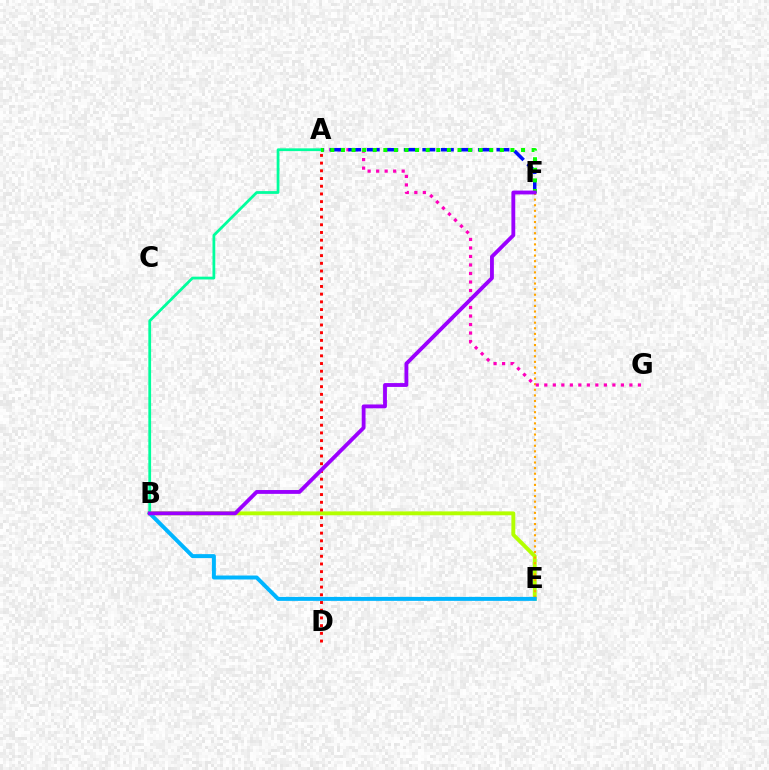{('B', 'E'): [{'color': '#b3ff00', 'line_style': 'solid', 'thickness': 2.8}, {'color': '#00b5ff', 'line_style': 'solid', 'thickness': 2.85}], ('E', 'F'): [{'color': '#ffa500', 'line_style': 'dotted', 'thickness': 1.52}], ('A', 'G'): [{'color': '#ff00bd', 'line_style': 'dotted', 'thickness': 2.31}], ('A', 'F'): [{'color': '#0010ff', 'line_style': 'dashed', 'thickness': 2.52}, {'color': '#08ff00', 'line_style': 'dotted', 'thickness': 2.88}], ('A', 'D'): [{'color': '#ff0000', 'line_style': 'dotted', 'thickness': 2.09}], ('A', 'B'): [{'color': '#00ff9d', 'line_style': 'solid', 'thickness': 1.99}], ('B', 'F'): [{'color': '#9b00ff', 'line_style': 'solid', 'thickness': 2.76}]}